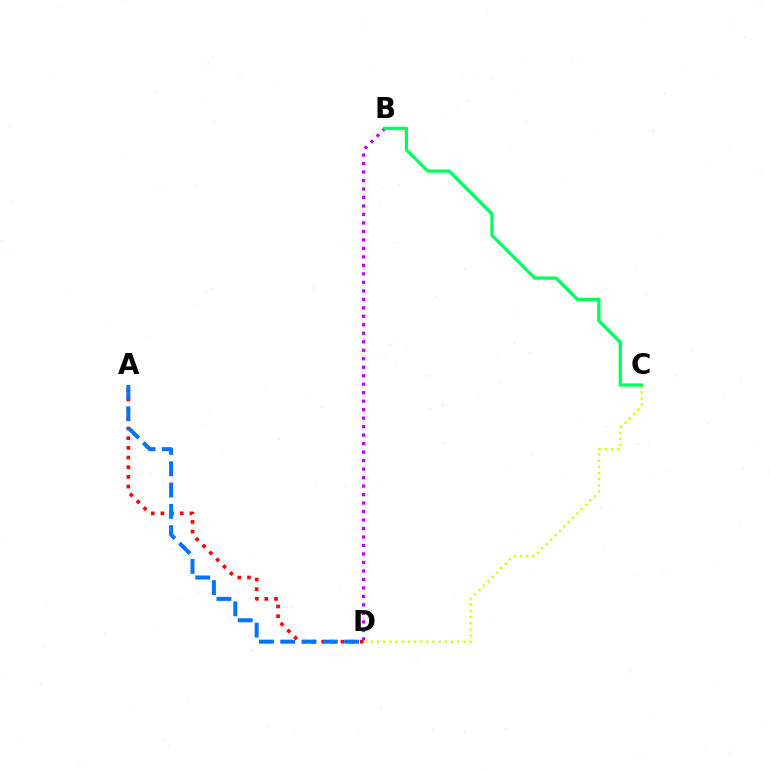{('A', 'D'): [{'color': '#ff0000', 'line_style': 'dotted', 'thickness': 2.63}, {'color': '#0074ff', 'line_style': 'dashed', 'thickness': 2.89}], ('C', 'D'): [{'color': '#d1ff00', 'line_style': 'dotted', 'thickness': 1.68}], ('B', 'D'): [{'color': '#b900ff', 'line_style': 'dotted', 'thickness': 2.31}], ('B', 'C'): [{'color': '#00ff5c', 'line_style': 'solid', 'thickness': 2.34}]}